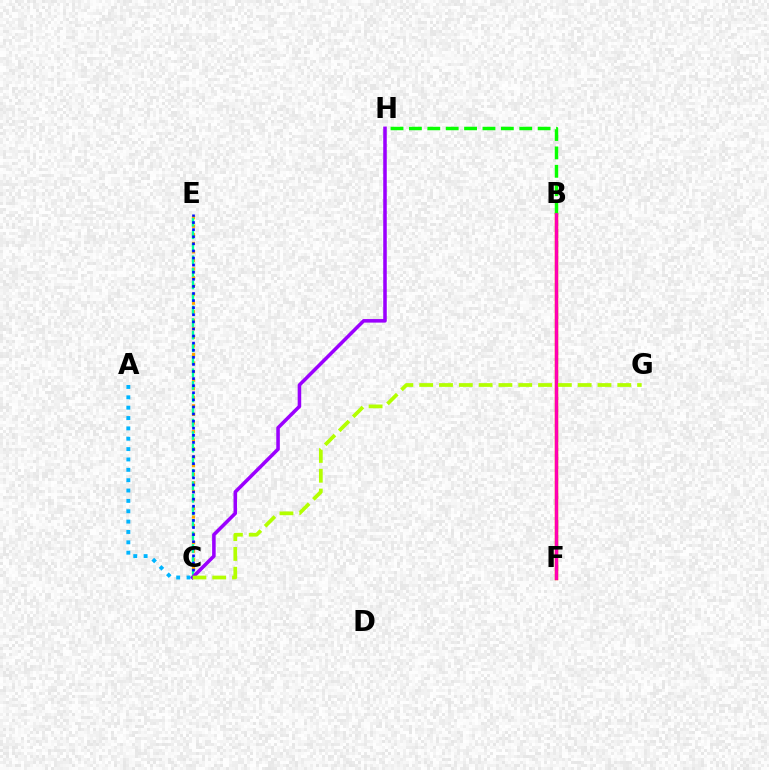{('B', 'F'): [{'color': '#ff0000', 'line_style': 'solid', 'thickness': 2.51}, {'color': '#ff00bd', 'line_style': 'solid', 'thickness': 2.04}], ('C', 'E'): [{'color': '#ffa500', 'line_style': 'dotted', 'thickness': 2.32}, {'color': '#00ff9d', 'line_style': 'dashed', 'thickness': 1.7}, {'color': '#0010ff', 'line_style': 'dotted', 'thickness': 1.93}], ('C', 'H'): [{'color': '#9b00ff', 'line_style': 'solid', 'thickness': 2.55}], ('B', 'H'): [{'color': '#08ff00', 'line_style': 'dashed', 'thickness': 2.5}], ('A', 'C'): [{'color': '#00b5ff', 'line_style': 'dotted', 'thickness': 2.81}], ('C', 'G'): [{'color': '#b3ff00', 'line_style': 'dashed', 'thickness': 2.69}]}